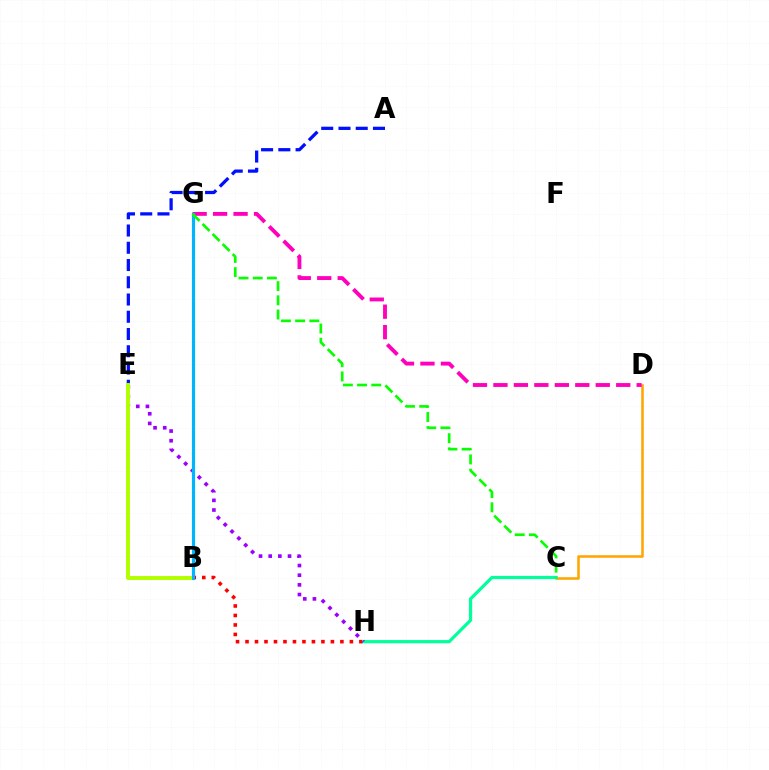{('C', 'D'): [{'color': '#ffa500', 'line_style': 'solid', 'thickness': 1.84}], ('D', 'G'): [{'color': '#ff00bd', 'line_style': 'dashed', 'thickness': 2.78}], ('B', 'H'): [{'color': '#ff0000', 'line_style': 'dotted', 'thickness': 2.58}], ('A', 'E'): [{'color': '#0010ff', 'line_style': 'dashed', 'thickness': 2.34}], ('C', 'H'): [{'color': '#00ff9d', 'line_style': 'solid', 'thickness': 2.32}], ('E', 'H'): [{'color': '#9b00ff', 'line_style': 'dotted', 'thickness': 2.63}], ('B', 'E'): [{'color': '#b3ff00', 'line_style': 'solid', 'thickness': 2.85}], ('B', 'G'): [{'color': '#00b5ff', 'line_style': 'solid', 'thickness': 2.27}], ('C', 'G'): [{'color': '#08ff00', 'line_style': 'dashed', 'thickness': 1.93}]}